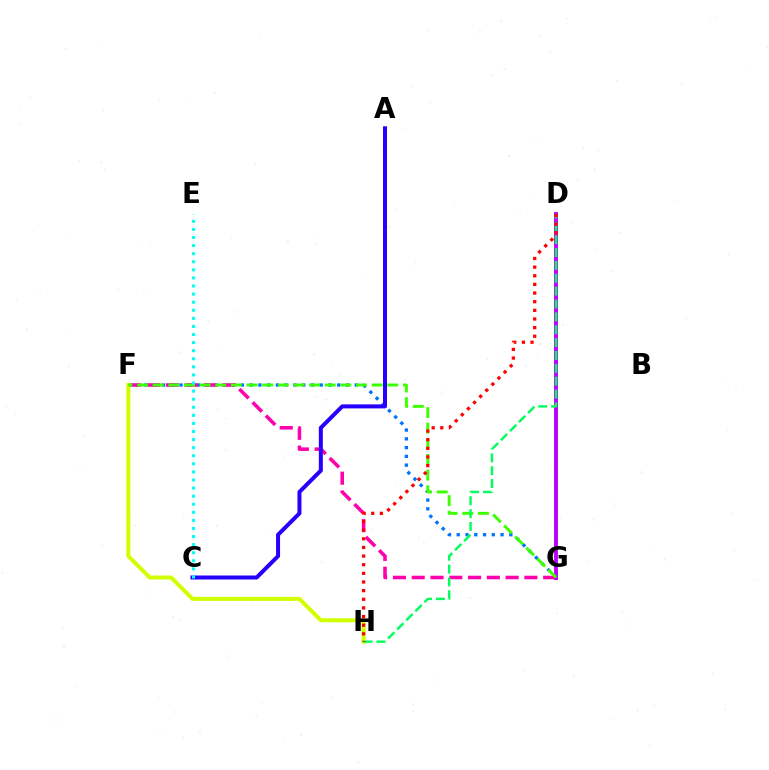{('F', 'G'): [{'color': '#0074ff', 'line_style': 'dotted', 'thickness': 2.38}, {'color': '#ff00ac', 'line_style': 'dashed', 'thickness': 2.55}, {'color': '#3dff00', 'line_style': 'dashed', 'thickness': 2.12}], ('F', 'H'): [{'color': '#d1ff00', 'line_style': 'solid', 'thickness': 2.89}], ('D', 'G'): [{'color': '#ff9400', 'line_style': 'dotted', 'thickness': 1.54}, {'color': '#b900ff', 'line_style': 'solid', 'thickness': 2.8}], ('D', 'H'): [{'color': '#00ff5c', 'line_style': 'dashed', 'thickness': 1.75}, {'color': '#ff0000', 'line_style': 'dotted', 'thickness': 2.35}], ('A', 'C'): [{'color': '#2500ff', 'line_style': 'solid', 'thickness': 2.89}], ('C', 'E'): [{'color': '#00fff6', 'line_style': 'dotted', 'thickness': 2.2}]}